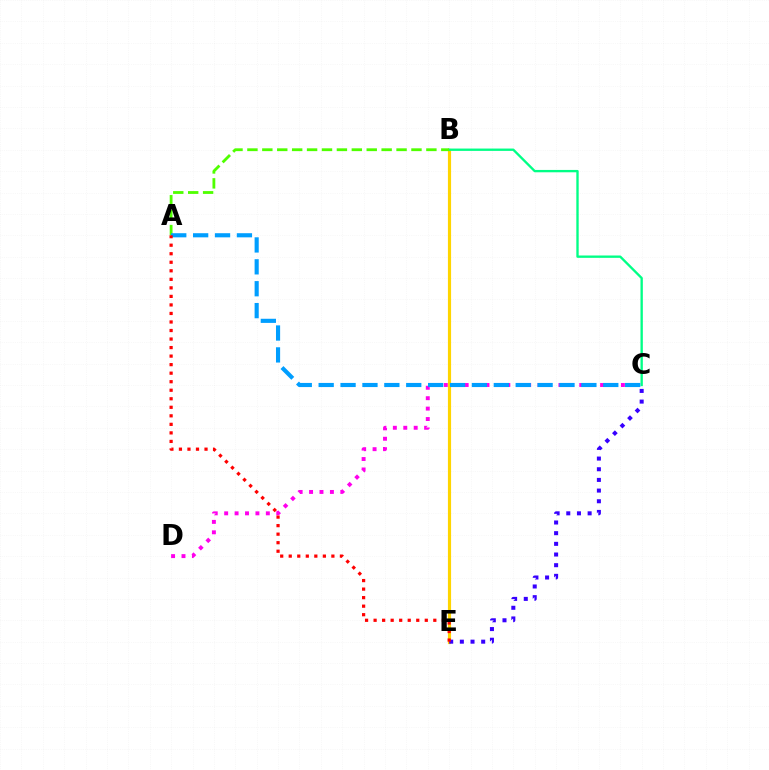{('C', 'D'): [{'color': '#ff00ed', 'line_style': 'dotted', 'thickness': 2.83}], ('B', 'E'): [{'color': '#ffd500', 'line_style': 'solid', 'thickness': 2.28}], ('B', 'C'): [{'color': '#00ff86', 'line_style': 'solid', 'thickness': 1.69}], ('A', 'B'): [{'color': '#4fff00', 'line_style': 'dashed', 'thickness': 2.03}], ('C', 'E'): [{'color': '#3700ff', 'line_style': 'dotted', 'thickness': 2.9}], ('A', 'C'): [{'color': '#009eff', 'line_style': 'dashed', 'thickness': 2.97}], ('A', 'E'): [{'color': '#ff0000', 'line_style': 'dotted', 'thickness': 2.32}]}